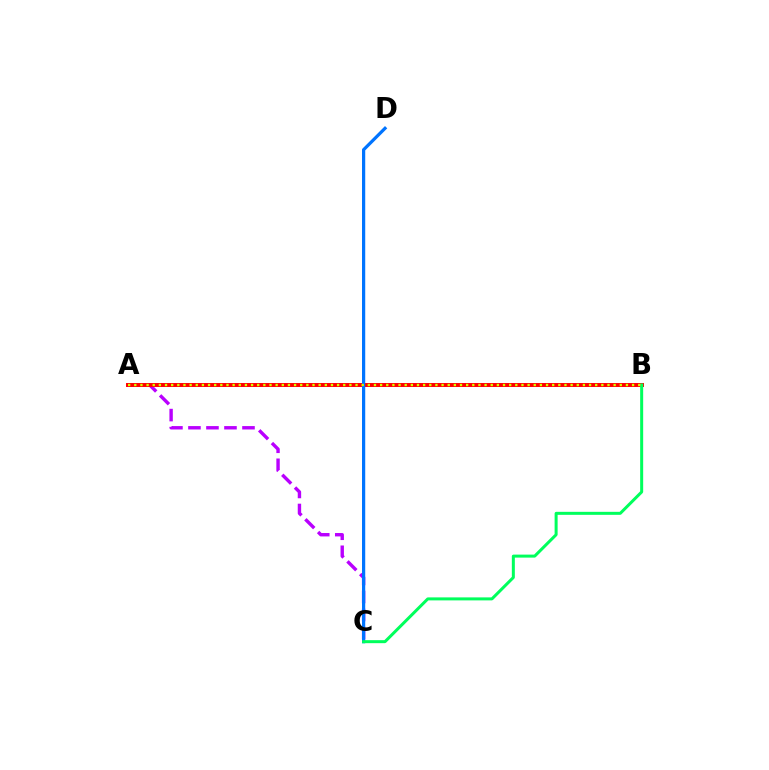{('A', 'C'): [{'color': '#b900ff', 'line_style': 'dashed', 'thickness': 2.45}], ('A', 'B'): [{'color': '#ff0000', 'line_style': 'solid', 'thickness': 2.84}, {'color': '#d1ff00', 'line_style': 'dotted', 'thickness': 1.67}], ('C', 'D'): [{'color': '#0074ff', 'line_style': 'solid', 'thickness': 2.32}], ('B', 'C'): [{'color': '#00ff5c', 'line_style': 'solid', 'thickness': 2.16}]}